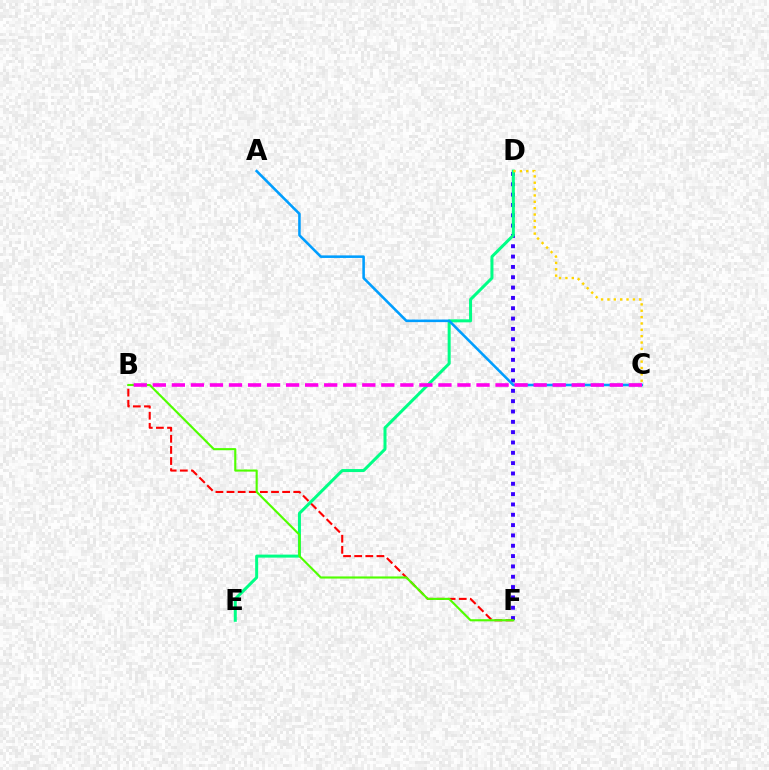{('D', 'F'): [{'color': '#3700ff', 'line_style': 'dotted', 'thickness': 2.81}], ('B', 'F'): [{'color': '#ff0000', 'line_style': 'dashed', 'thickness': 1.51}, {'color': '#4fff00', 'line_style': 'solid', 'thickness': 1.53}], ('D', 'E'): [{'color': '#00ff86', 'line_style': 'solid', 'thickness': 2.17}], ('C', 'D'): [{'color': '#ffd500', 'line_style': 'dotted', 'thickness': 1.73}], ('A', 'C'): [{'color': '#009eff', 'line_style': 'solid', 'thickness': 1.85}], ('B', 'C'): [{'color': '#ff00ed', 'line_style': 'dashed', 'thickness': 2.59}]}